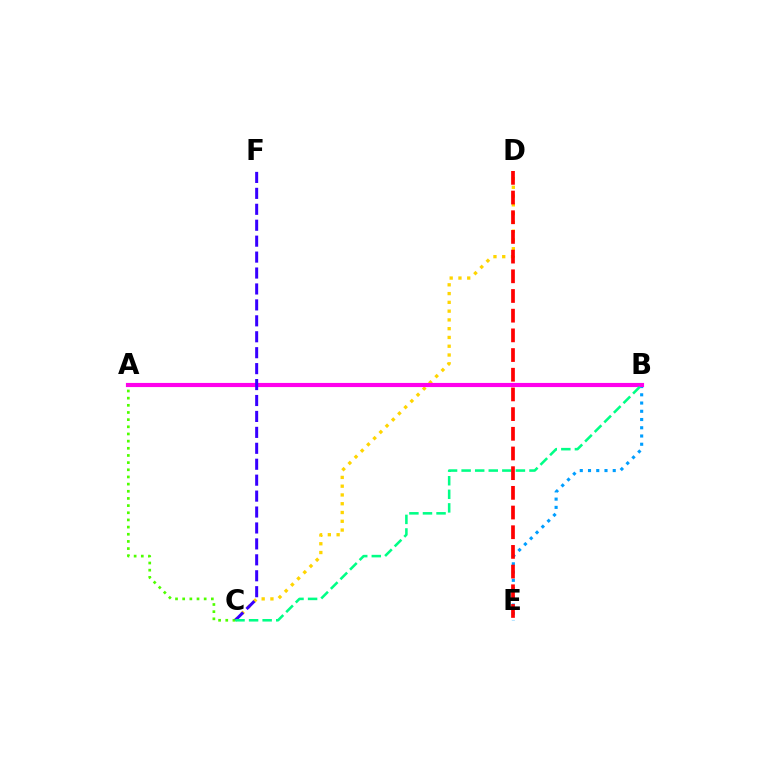{('B', 'E'): [{'color': '#009eff', 'line_style': 'dotted', 'thickness': 2.24}], ('C', 'D'): [{'color': '#ffd500', 'line_style': 'dotted', 'thickness': 2.38}], ('A', 'B'): [{'color': '#ff00ed', 'line_style': 'solid', 'thickness': 2.98}], ('A', 'C'): [{'color': '#4fff00', 'line_style': 'dotted', 'thickness': 1.95}], ('C', 'F'): [{'color': '#3700ff', 'line_style': 'dashed', 'thickness': 2.16}], ('B', 'C'): [{'color': '#00ff86', 'line_style': 'dashed', 'thickness': 1.84}], ('D', 'E'): [{'color': '#ff0000', 'line_style': 'dashed', 'thickness': 2.67}]}